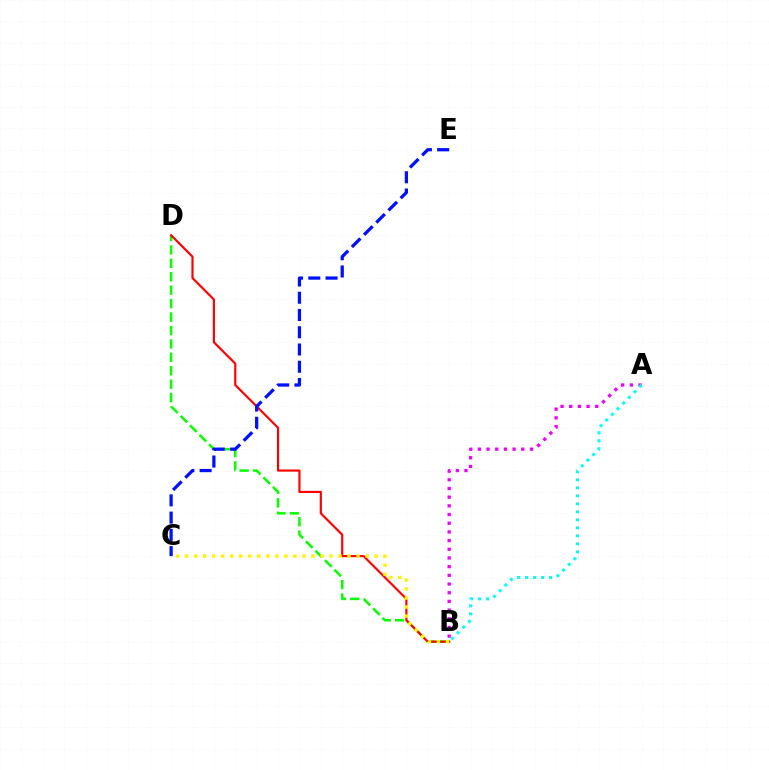{('B', 'D'): [{'color': '#08ff00', 'line_style': 'dashed', 'thickness': 1.82}, {'color': '#ff0000', 'line_style': 'solid', 'thickness': 1.55}], ('C', 'E'): [{'color': '#0010ff', 'line_style': 'dashed', 'thickness': 2.34}], ('A', 'B'): [{'color': '#ee00ff', 'line_style': 'dotted', 'thickness': 2.36}, {'color': '#00fff6', 'line_style': 'dotted', 'thickness': 2.17}], ('B', 'C'): [{'color': '#fcf500', 'line_style': 'dotted', 'thickness': 2.45}]}